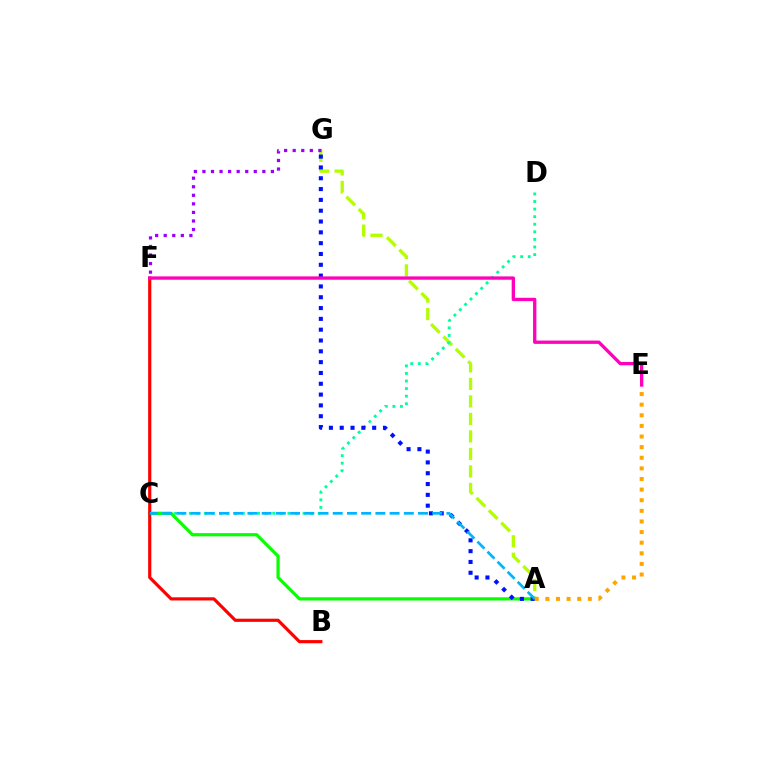{('A', 'G'): [{'color': '#b3ff00', 'line_style': 'dashed', 'thickness': 2.38}, {'color': '#0010ff', 'line_style': 'dotted', 'thickness': 2.94}], ('C', 'D'): [{'color': '#00ff9d', 'line_style': 'dotted', 'thickness': 2.06}], ('F', 'G'): [{'color': '#9b00ff', 'line_style': 'dotted', 'thickness': 2.33}], ('A', 'C'): [{'color': '#08ff00', 'line_style': 'solid', 'thickness': 2.31}, {'color': '#00b5ff', 'line_style': 'dashed', 'thickness': 1.93}], ('B', 'F'): [{'color': '#ff0000', 'line_style': 'solid', 'thickness': 2.28}], ('A', 'E'): [{'color': '#ffa500', 'line_style': 'dotted', 'thickness': 2.88}], ('E', 'F'): [{'color': '#ff00bd', 'line_style': 'solid', 'thickness': 2.39}]}